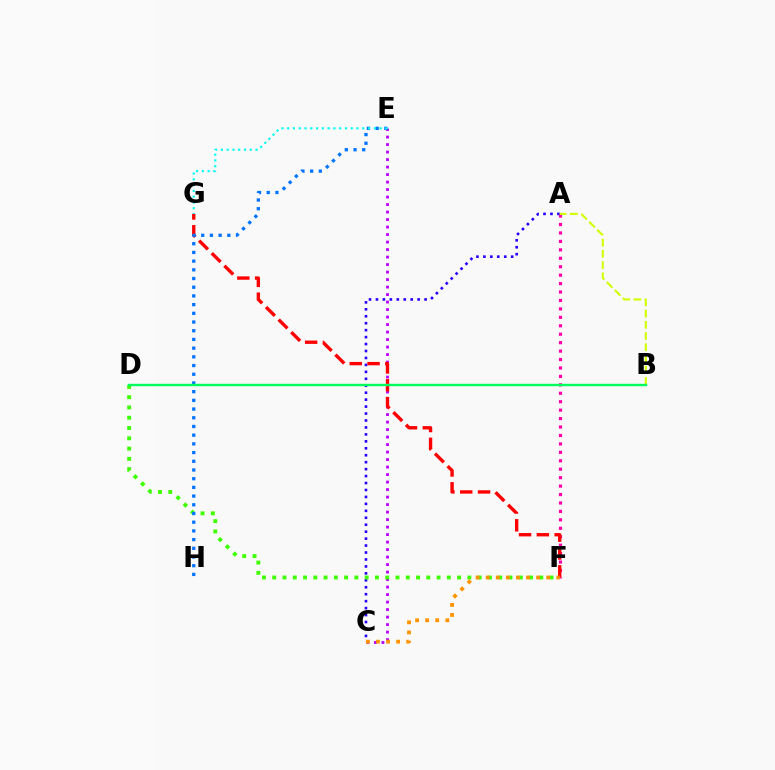{('A', 'F'): [{'color': '#ff00ac', 'line_style': 'dotted', 'thickness': 2.29}], ('C', 'E'): [{'color': '#b900ff', 'line_style': 'dotted', 'thickness': 2.04}], ('A', 'C'): [{'color': '#2500ff', 'line_style': 'dotted', 'thickness': 1.89}], ('F', 'G'): [{'color': '#ff0000', 'line_style': 'dashed', 'thickness': 2.42}], ('A', 'B'): [{'color': '#d1ff00', 'line_style': 'dashed', 'thickness': 1.53}], ('D', 'F'): [{'color': '#3dff00', 'line_style': 'dotted', 'thickness': 2.79}], ('E', 'H'): [{'color': '#0074ff', 'line_style': 'dotted', 'thickness': 2.36}], ('B', 'D'): [{'color': '#00ff5c', 'line_style': 'solid', 'thickness': 1.73}], ('E', 'G'): [{'color': '#00fff6', 'line_style': 'dotted', 'thickness': 1.57}], ('C', 'F'): [{'color': '#ff9400', 'line_style': 'dotted', 'thickness': 2.74}]}